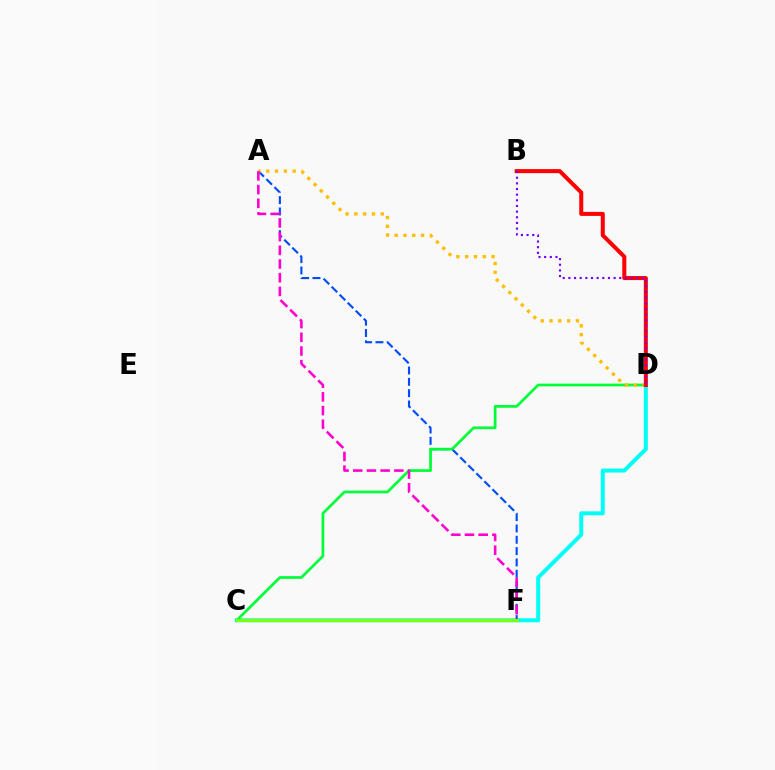{('C', 'D'): [{'color': '#00fff6', 'line_style': 'solid', 'thickness': 2.88}, {'color': '#00ff39', 'line_style': 'solid', 'thickness': 1.97}], ('A', 'F'): [{'color': '#004bff', 'line_style': 'dashed', 'thickness': 1.54}, {'color': '#ff00cf', 'line_style': 'dashed', 'thickness': 1.86}], ('A', 'D'): [{'color': '#ffbd00', 'line_style': 'dotted', 'thickness': 2.39}], ('B', 'D'): [{'color': '#ff0000', 'line_style': 'solid', 'thickness': 2.9}, {'color': '#7200ff', 'line_style': 'dotted', 'thickness': 1.54}], ('C', 'F'): [{'color': '#84ff00', 'line_style': 'solid', 'thickness': 2.27}]}